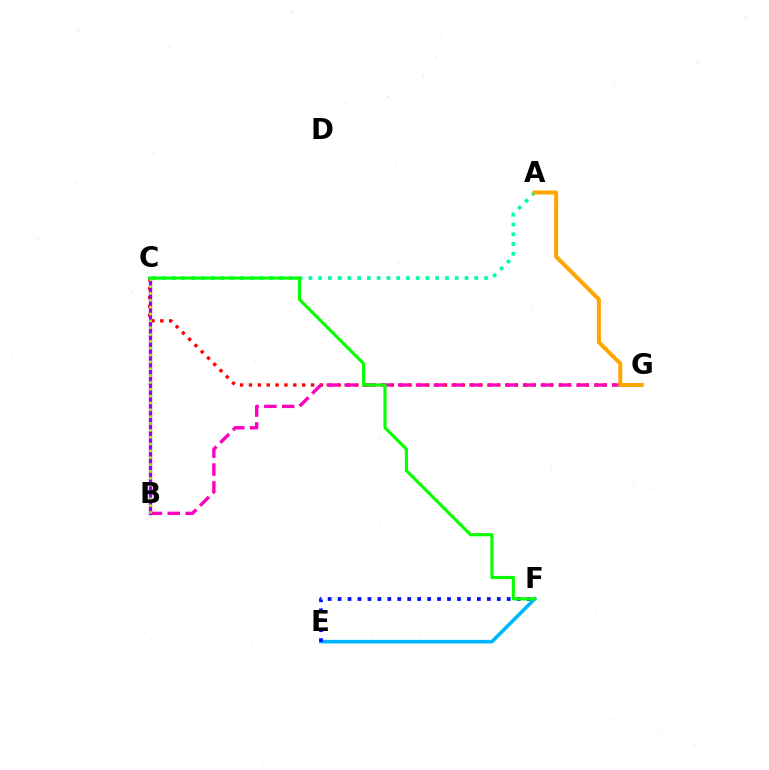{('E', 'F'): [{'color': '#00b5ff', 'line_style': 'solid', 'thickness': 2.59}, {'color': '#0010ff', 'line_style': 'dotted', 'thickness': 2.7}], ('C', 'G'): [{'color': '#ff0000', 'line_style': 'dotted', 'thickness': 2.41}], ('B', 'G'): [{'color': '#ff00bd', 'line_style': 'dashed', 'thickness': 2.42}], ('A', 'C'): [{'color': '#00ff9d', 'line_style': 'dotted', 'thickness': 2.65}], ('B', 'C'): [{'color': '#9b00ff', 'line_style': 'solid', 'thickness': 2.38}, {'color': '#b3ff00', 'line_style': 'dotted', 'thickness': 1.86}], ('A', 'G'): [{'color': '#ffa500', 'line_style': 'solid', 'thickness': 2.89}], ('C', 'F'): [{'color': '#08ff00', 'line_style': 'solid', 'thickness': 2.26}]}